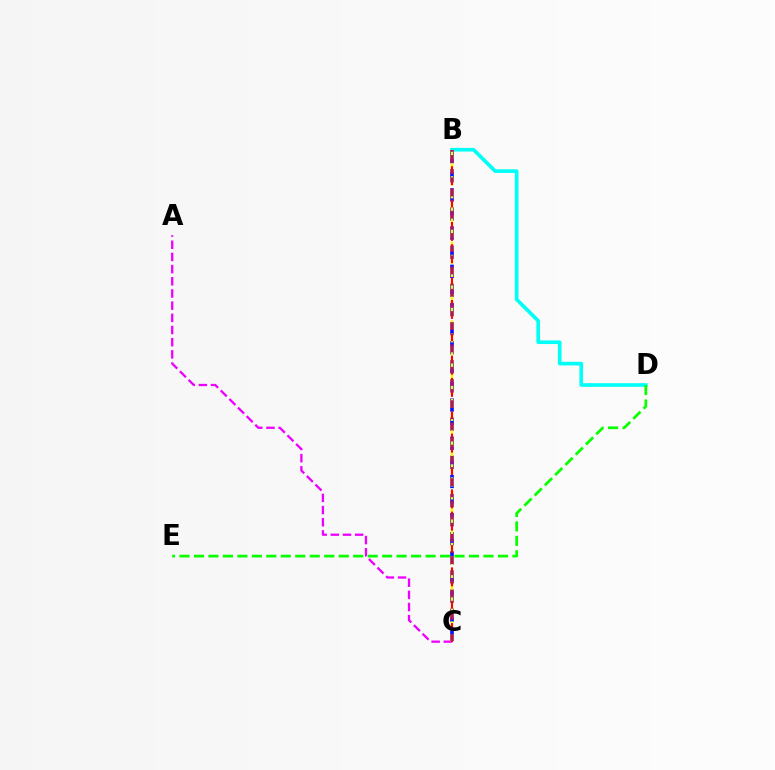{('B', 'D'): [{'color': '#00fff6', 'line_style': 'solid', 'thickness': 2.63}], ('D', 'E'): [{'color': '#08ff00', 'line_style': 'dashed', 'thickness': 1.97}], ('B', 'C'): [{'color': '#0010ff', 'line_style': 'dashed', 'thickness': 2.6}, {'color': '#fcf500', 'line_style': 'dashed', 'thickness': 1.78}, {'color': '#ff0000', 'line_style': 'dashed', 'thickness': 1.51}], ('A', 'C'): [{'color': '#ee00ff', 'line_style': 'dashed', 'thickness': 1.65}]}